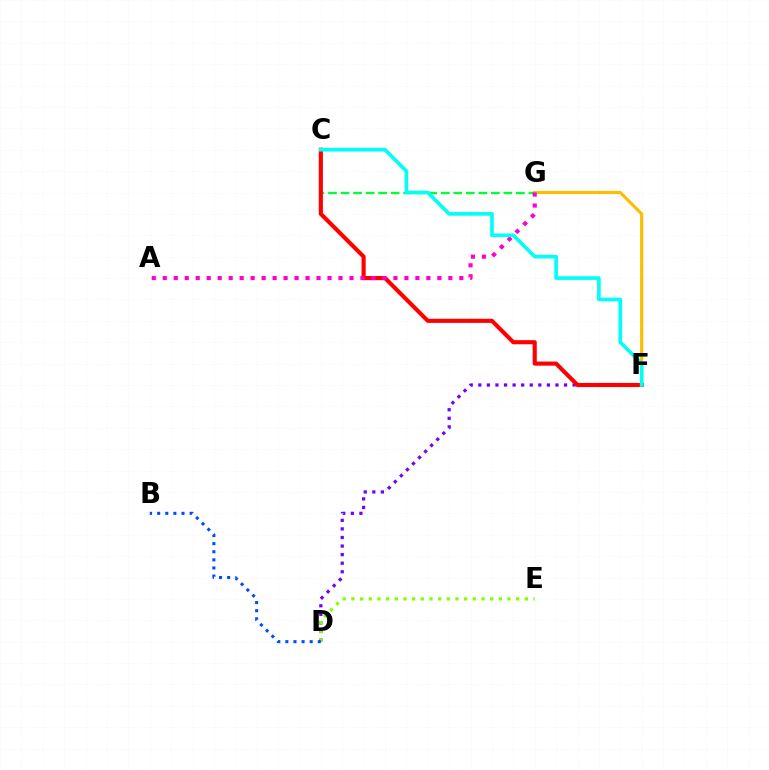{('F', 'G'): [{'color': '#ffbd00', 'line_style': 'solid', 'thickness': 2.27}], ('C', 'G'): [{'color': '#00ff39', 'line_style': 'dashed', 'thickness': 1.7}], ('D', 'F'): [{'color': '#7200ff', 'line_style': 'dotted', 'thickness': 2.33}], ('C', 'F'): [{'color': '#ff0000', 'line_style': 'solid', 'thickness': 2.96}, {'color': '#00fff6', 'line_style': 'solid', 'thickness': 2.64}], ('A', 'G'): [{'color': '#ff00cf', 'line_style': 'dotted', 'thickness': 2.98}], ('D', 'E'): [{'color': '#84ff00', 'line_style': 'dotted', 'thickness': 2.36}], ('B', 'D'): [{'color': '#004bff', 'line_style': 'dotted', 'thickness': 2.2}]}